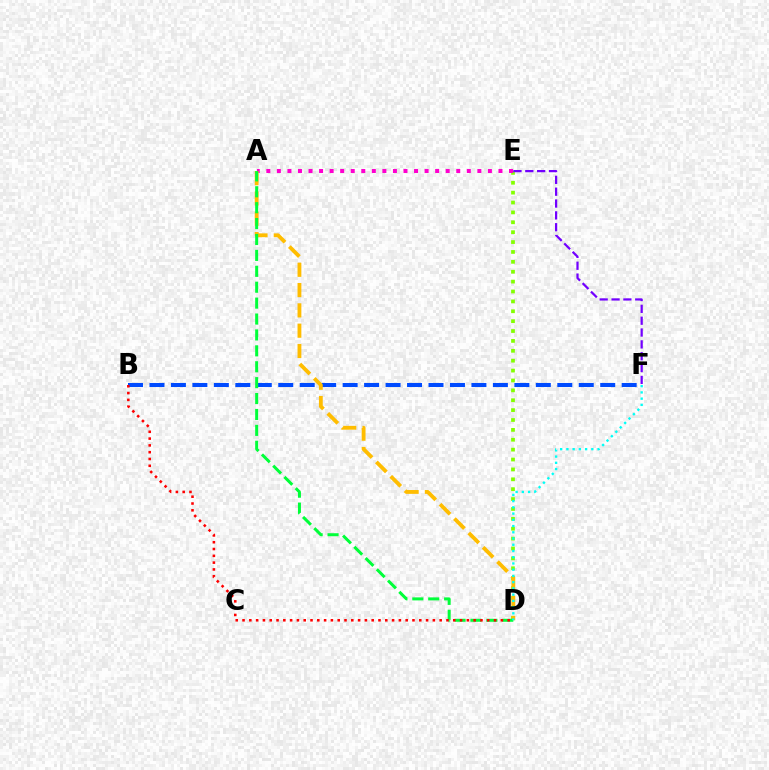{('D', 'E'): [{'color': '#84ff00', 'line_style': 'dotted', 'thickness': 2.69}], ('B', 'F'): [{'color': '#004bff', 'line_style': 'dashed', 'thickness': 2.92}], ('E', 'F'): [{'color': '#7200ff', 'line_style': 'dashed', 'thickness': 1.61}], ('A', 'E'): [{'color': '#ff00cf', 'line_style': 'dotted', 'thickness': 2.87}], ('A', 'D'): [{'color': '#ffbd00', 'line_style': 'dashed', 'thickness': 2.76}, {'color': '#00ff39', 'line_style': 'dashed', 'thickness': 2.16}], ('D', 'F'): [{'color': '#00fff6', 'line_style': 'dotted', 'thickness': 1.69}], ('B', 'D'): [{'color': '#ff0000', 'line_style': 'dotted', 'thickness': 1.85}]}